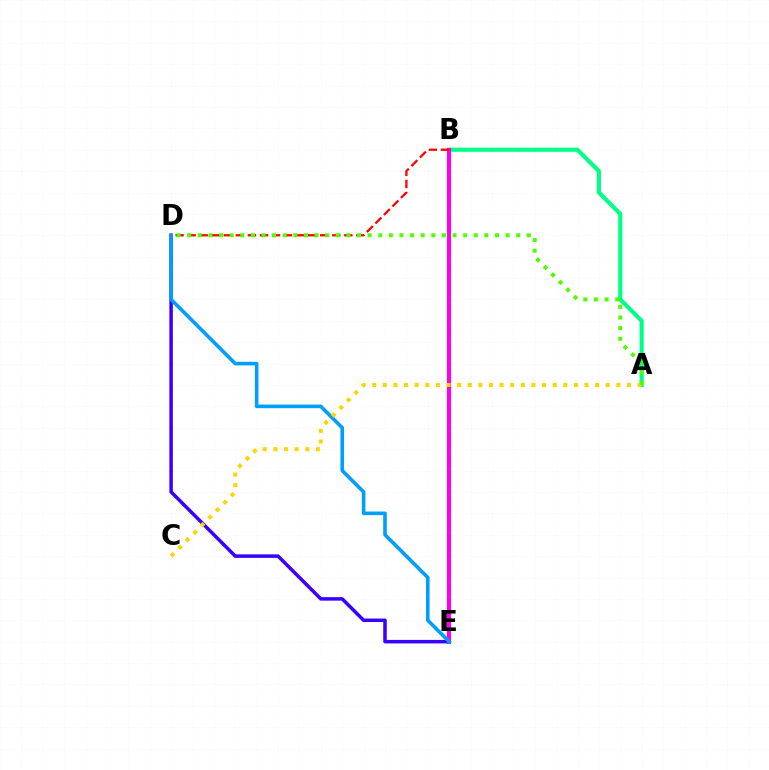{('D', 'E'): [{'color': '#3700ff', 'line_style': 'solid', 'thickness': 2.52}, {'color': '#009eff', 'line_style': 'solid', 'thickness': 2.59}], ('A', 'B'): [{'color': '#00ff86', 'line_style': 'solid', 'thickness': 2.98}], ('B', 'E'): [{'color': '#ff00ed', 'line_style': 'solid', 'thickness': 2.94}], ('B', 'D'): [{'color': '#ff0000', 'line_style': 'dashed', 'thickness': 1.64}], ('A', 'C'): [{'color': '#ffd500', 'line_style': 'dotted', 'thickness': 2.88}], ('A', 'D'): [{'color': '#4fff00', 'line_style': 'dotted', 'thickness': 2.88}]}